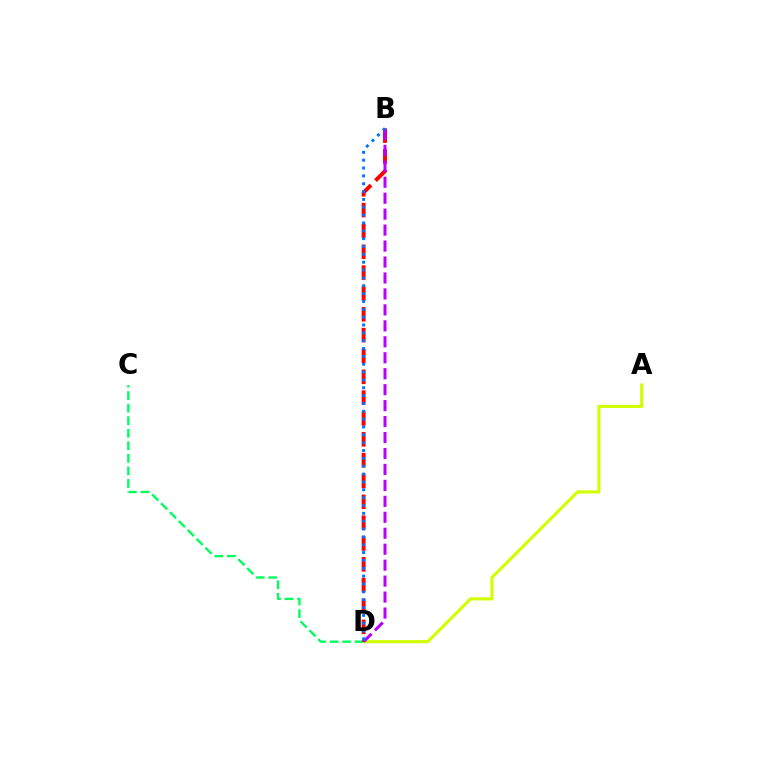{('A', 'D'): [{'color': '#d1ff00', 'line_style': 'solid', 'thickness': 2.25}], ('C', 'D'): [{'color': '#00ff5c', 'line_style': 'dashed', 'thickness': 1.71}], ('B', 'D'): [{'color': '#ff0000', 'line_style': 'dashed', 'thickness': 2.83}, {'color': '#b900ff', 'line_style': 'dashed', 'thickness': 2.17}, {'color': '#0074ff', 'line_style': 'dotted', 'thickness': 2.13}]}